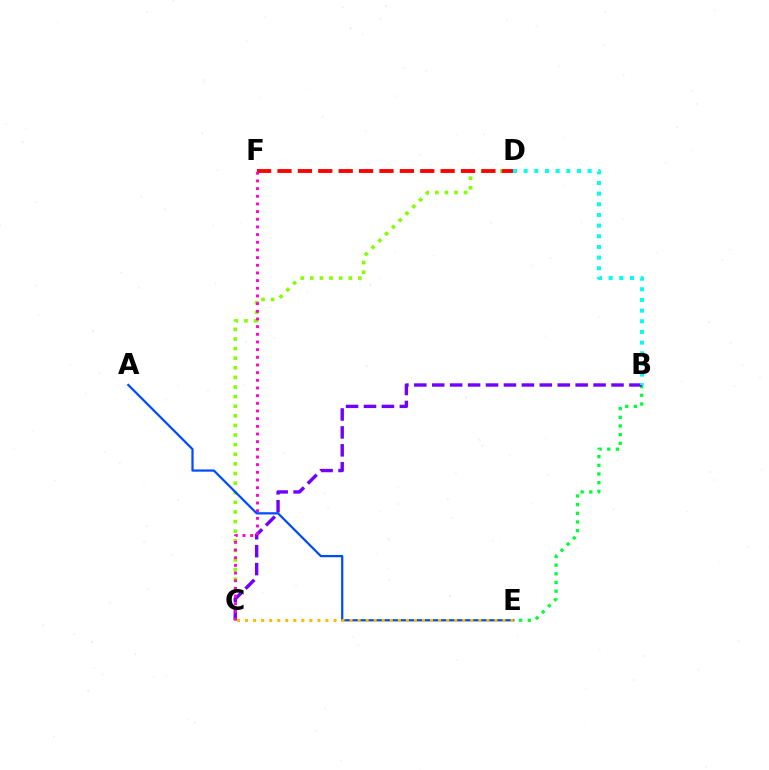{('C', 'D'): [{'color': '#84ff00', 'line_style': 'dotted', 'thickness': 2.61}], ('D', 'F'): [{'color': '#ff0000', 'line_style': 'dashed', 'thickness': 2.77}], ('B', 'E'): [{'color': '#00ff39', 'line_style': 'dotted', 'thickness': 2.36}], ('B', 'C'): [{'color': '#7200ff', 'line_style': 'dashed', 'thickness': 2.44}], ('C', 'F'): [{'color': '#ff00cf', 'line_style': 'dotted', 'thickness': 2.08}], ('A', 'E'): [{'color': '#004bff', 'line_style': 'solid', 'thickness': 1.6}], ('B', 'D'): [{'color': '#00fff6', 'line_style': 'dotted', 'thickness': 2.9}], ('C', 'E'): [{'color': '#ffbd00', 'line_style': 'dotted', 'thickness': 2.19}]}